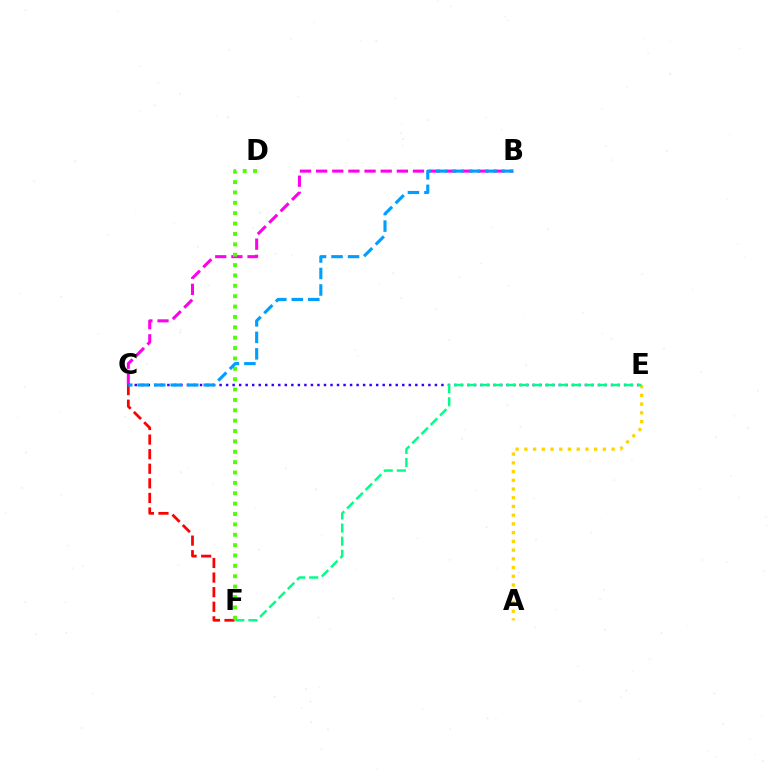{('B', 'C'): [{'color': '#ff00ed', 'line_style': 'dashed', 'thickness': 2.19}, {'color': '#009eff', 'line_style': 'dashed', 'thickness': 2.24}], ('C', 'E'): [{'color': '#3700ff', 'line_style': 'dotted', 'thickness': 1.77}], ('C', 'F'): [{'color': '#ff0000', 'line_style': 'dashed', 'thickness': 1.98}], ('D', 'F'): [{'color': '#4fff00', 'line_style': 'dotted', 'thickness': 2.82}], ('A', 'E'): [{'color': '#ffd500', 'line_style': 'dotted', 'thickness': 2.37}], ('E', 'F'): [{'color': '#00ff86', 'line_style': 'dashed', 'thickness': 1.78}]}